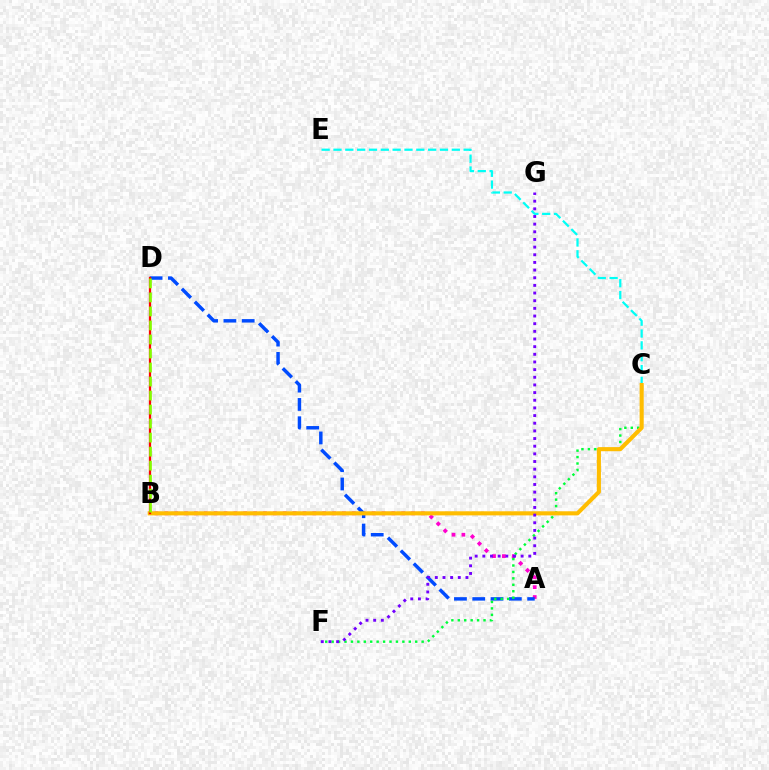{('A', 'B'): [{'color': '#ff00cf', 'line_style': 'dotted', 'thickness': 2.68}], ('A', 'D'): [{'color': '#004bff', 'line_style': 'dashed', 'thickness': 2.49}], ('C', 'E'): [{'color': '#00fff6', 'line_style': 'dashed', 'thickness': 1.61}], ('C', 'F'): [{'color': '#00ff39', 'line_style': 'dotted', 'thickness': 1.75}], ('B', 'C'): [{'color': '#ffbd00', 'line_style': 'solid', 'thickness': 2.96}], ('F', 'G'): [{'color': '#7200ff', 'line_style': 'dotted', 'thickness': 2.08}], ('B', 'D'): [{'color': '#ff0000', 'line_style': 'solid', 'thickness': 1.63}, {'color': '#84ff00', 'line_style': 'dashed', 'thickness': 1.9}]}